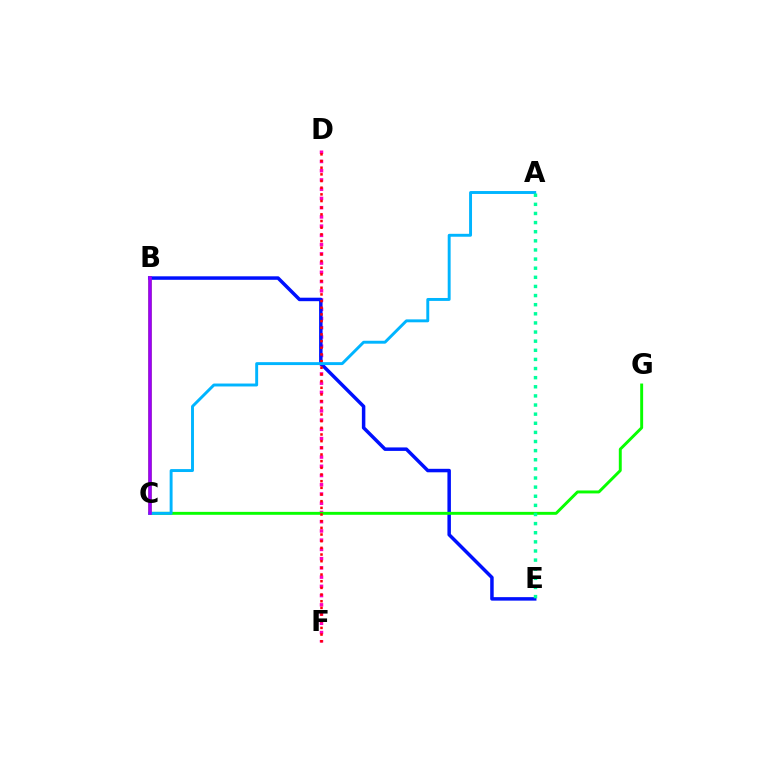{('D', 'F'): [{'color': '#ff00bd', 'line_style': 'dotted', 'thickness': 2.51}, {'color': '#ff0000', 'line_style': 'dotted', 'thickness': 1.81}], ('B', 'C'): [{'color': '#ffa500', 'line_style': 'solid', 'thickness': 2.79}, {'color': '#b3ff00', 'line_style': 'solid', 'thickness': 2.79}, {'color': '#9b00ff', 'line_style': 'solid', 'thickness': 2.6}], ('B', 'E'): [{'color': '#0010ff', 'line_style': 'solid', 'thickness': 2.51}], ('C', 'G'): [{'color': '#08ff00', 'line_style': 'solid', 'thickness': 2.11}], ('A', 'C'): [{'color': '#00b5ff', 'line_style': 'solid', 'thickness': 2.1}], ('A', 'E'): [{'color': '#00ff9d', 'line_style': 'dotted', 'thickness': 2.48}]}